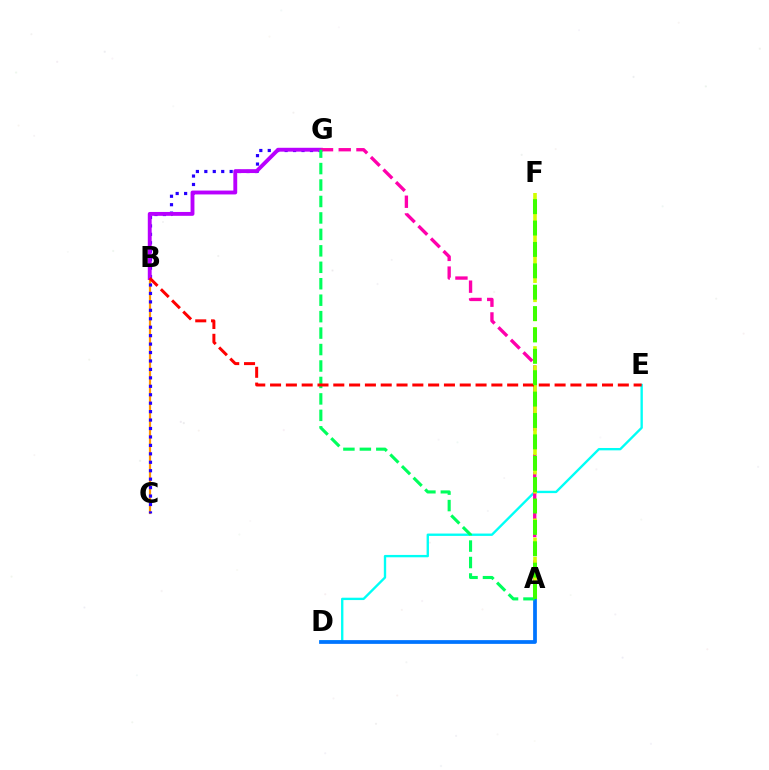{('B', 'C'): [{'color': '#ff9400', 'line_style': 'solid', 'thickness': 1.59}], ('C', 'G'): [{'color': '#2500ff', 'line_style': 'dotted', 'thickness': 2.29}], ('D', 'E'): [{'color': '#00fff6', 'line_style': 'solid', 'thickness': 1.7}], ('A', 'D'): [{'color': '#0074ff', 'line_style': 'solid', 'thickness': 2.7}], ('B', 'G'): [{'color': '#b900ff', 'line_style': 'solid', 'thickness': 2.78}], ('A', 'G'): [{'color': '#ff00ac', 'line_style': 'dashed', 'thickness': 2.41}, {'color': '#00ff5c', 'line_style': 'dashed', 'thickness': 2.23}], ('A', 'F'): [{'color': '#d1ff00', 'line_style': 'dashed', 'thickness': 2.6}, {'color': '#3dff00', 'line_style': 'dashed', 'thickness': 2.9}], ('B', 'E'): [{'color': '#ff0000', 'line_style': 'dashed', 'thickness': 2.15}]}